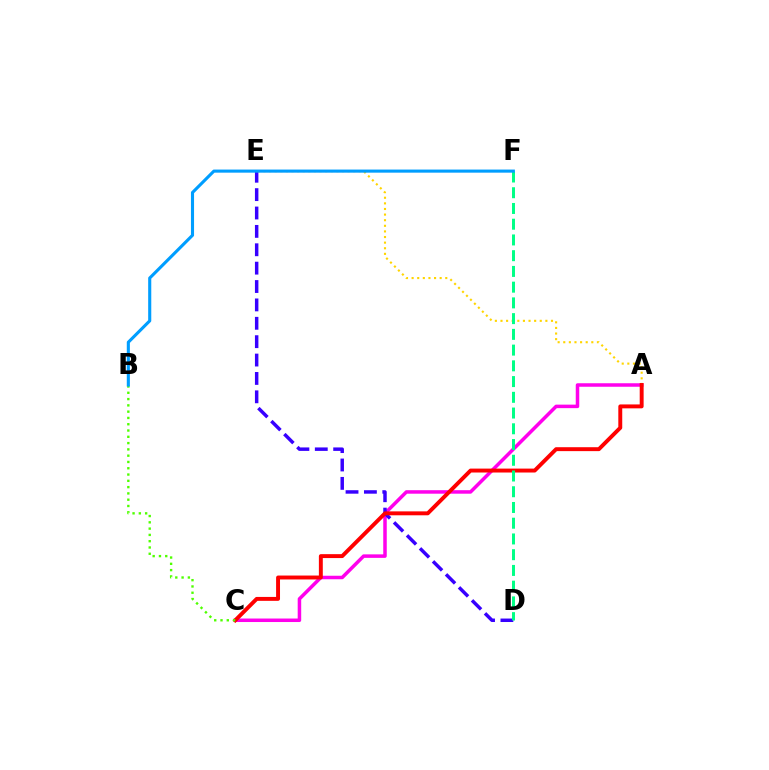{('A', 'C'): [{'color': '#ff00ed', 'line_style': 'solid', 'thickness': 2.53}, {'color': '#ff0000', 'line_style': 'solid', 'thickness': 2.82}], ('D', 'E'): [{'color': '#3700ff', 'line_style': 'dashed', 'thickness': 2.5}], ('A', 'E'): [{'color': '#ffd500', 'line_style': 'dotted', 'thickness': 1.52}], ('D', 'F'): [{'color': '#00ff86', 'line_style': 'dashed', 'thickness': 2.14}], ('B', 'C'): [{'color': '#4fff00', 'line_style': 'dotted', 'thickness': 1.71}], ('B', 'F'): [{'color': '#009eff', 'line_style': 'solid', 'thickness': 2.23}]}